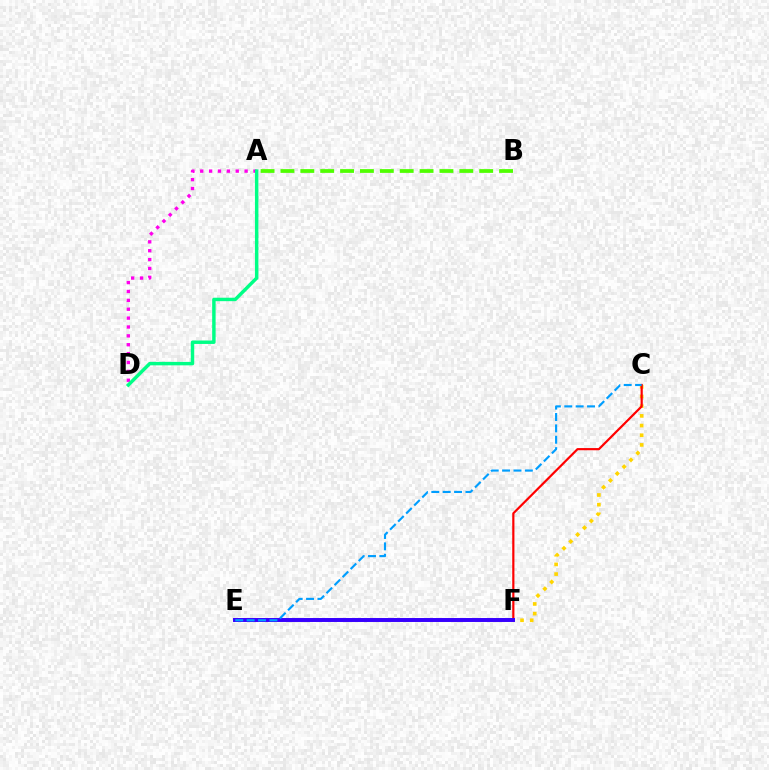{('C', 'F'): [{'color': '#ffd500', 'line_style': 'dotted', 'thickness': 2.63}, {'color': '#ff0000', 'line_style': 'solid', 'thickness': 1.58}], ('A', 'D'): [{'color': '#ff00ed', 'line_style': 'dotted', 'thickness': 2.41}, {'color': '#00ff86', 'line_style': 'solid', 'thickness': 2.48}], ('A', 'B'): [{'color': '#4fff00', 'line_style': 'dashed', 'thickness': 2.7}], ('E', 'F'): [{'color': '#3700ff', 'line_style': 'solid', 'thickness': 2.85}], ('C', 'E'): [{'color': '#009eff', 'line_style': 'dashed', 'thickness': 1.55}]}